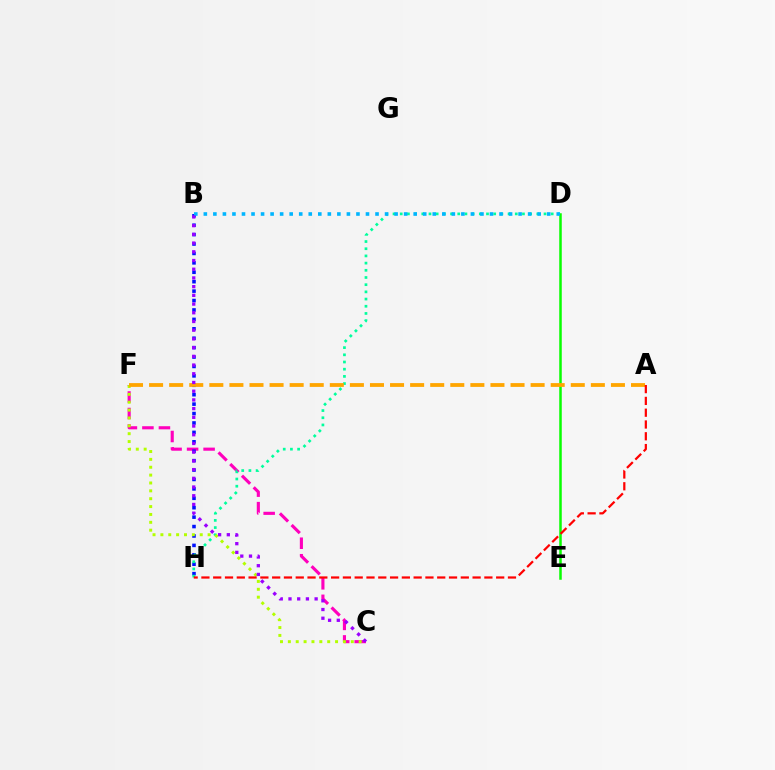{('D', 'E'): [{'color': '#08ff00', 'line_style': 'solid', 'thickness': 1.8}], ('C', 'F'): [{'color': '#ff00bd', 'line_style': 'dashed', 'thickness': 2.24}, {'color': '#b3ff00', 'line_style': 'dotted', 'thickness': 2.14}], ('B', 'H'): [{'color': '#0010ff', 'line_style': 'dotted', 'thickness': 2.56}], ('D', 'H'): [{'color': '#00ff9d', 'line_style': 'dotted', 'thickness': 1.95}], ('B', 'D'): [{'color': '#00b5ff', 'line_style': 'dotted', 'thickness': 2.59}], ('A', 'F'): [{'color': '#ffa500', 'line_style': 'dashed', 'thickness': 2.73}], ('B', 'C'): [{'color': '#9b00ff', 'line_style': 'dotted', 'thickness': 2.37}], ('A', 'H'): [{'color': '#ff0000', 'line_style': 'dashed', 'thickness': 1.6}]}